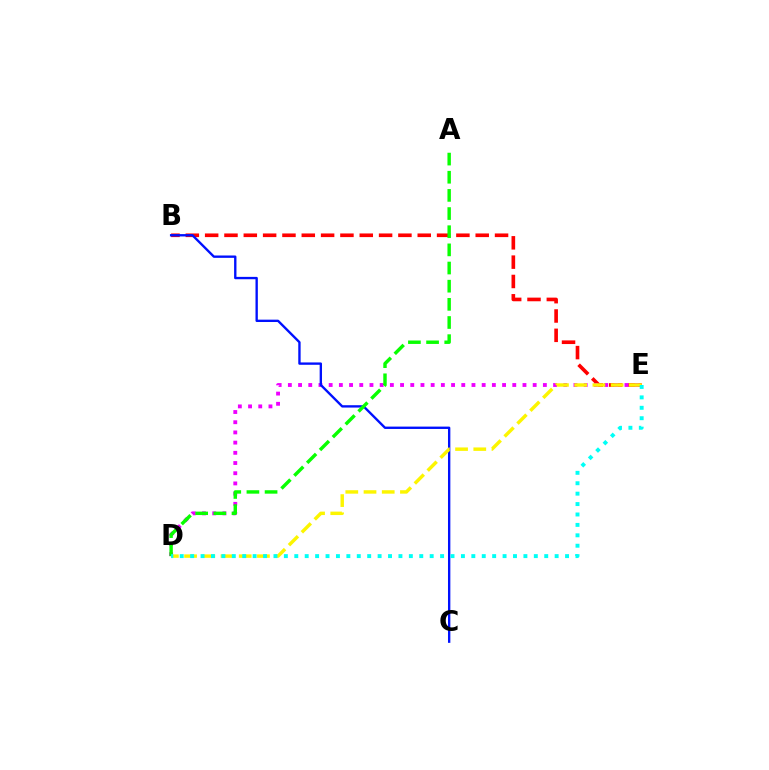{('B', 'E'): [{'color': '#ff0000', 'line_style': 'dashed', 'thickness': 2.63}], ('D', 'E'): [{'color': '#ee00ff', 'line_style': 'dotted', 'thickness': 2.77}, {'color': '#fcf500', 'line_style': 'dashed', 'thickness': 2.47}, {'color': '#00fff6', 'line_style': 'dotted', 'thickness': 2.83}], ('B', 'C'): [{'color': '#0010ff', 'line_style': 'solid', 'thickness': 1.7}], ('A', 'D'): [{'color': '#08ff00', 'line_style': 'dashed', 'thickness': 2.47}]}